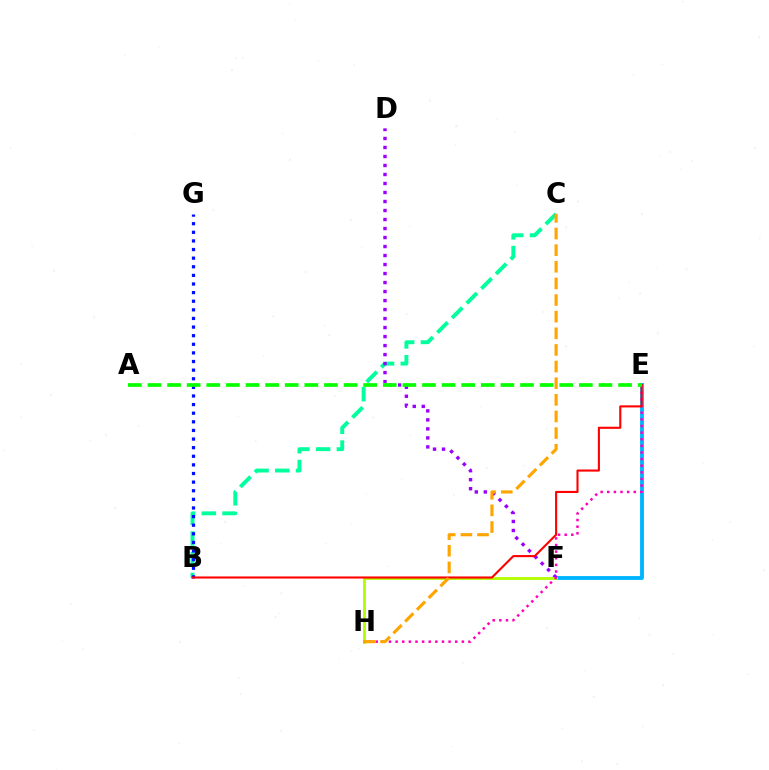{('E', 'F'): [{'color': '#00b5ff', 'line_style': 'solid', 'thickness': 2.77}], ('B', 'C'): [{'color': '#00ff9d', 'line_style': 'dashed', 'thickness': 2.82}], ('D', 'F'): [{'color': '#9b00ff', 'line_style': 'dotted', 'thickness': 2.45}], ('B', 'G'): [{'color': '#0010ff', 'line_style': 'dotted', 'thickness': 2.34}], ('F', 'H'): [{'color': '#b3ff00', 'line_style': 'solid', 'thickness': 2.08}], ('E', 'H'): [{'color': '#ff00bd', 'line_style': 'dotted', 'thickness': 1.8}], ('B', 'E'): [{'color': '#ff0000', 'line_style': 'solid', 'thickness': 1.51}], ('A', 'E'): [{'color': '#08ff00', 'line_style': 'dashed', 'thickness': 2.66}], ('C', 'H'): [{'color': '#ffa500', 'line_style': 'dashed', 'thickness': 2.26}]}